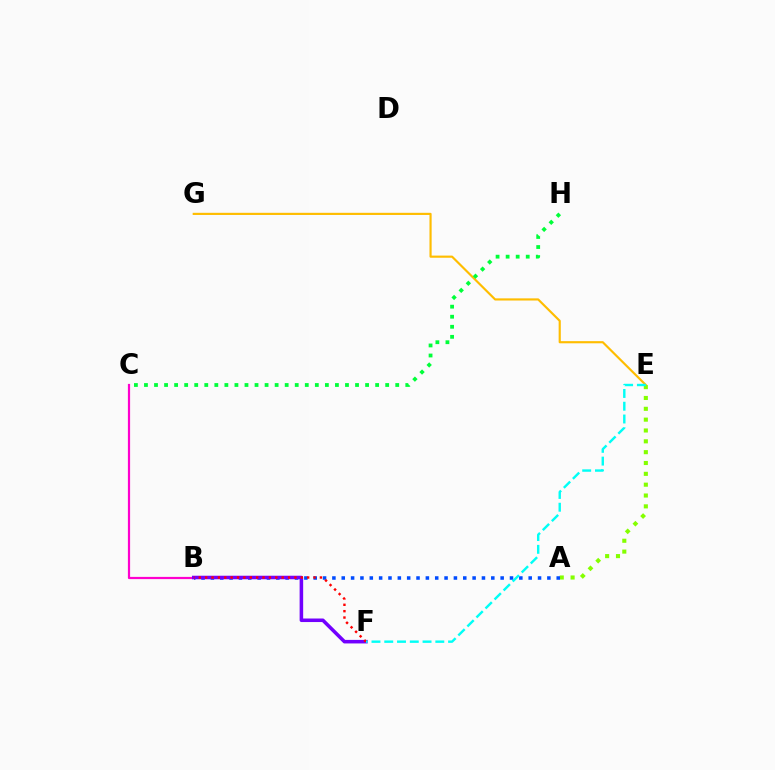{('E', 'G'): [{'color': '#ffbd00', 'line_style': 'solid', 'thickness': 1.55}], ('B', 'C'): [{'color': '#ff00cf', 'line_style': 'solid', 'thickness': 1.59}], ('A', 'E'): [{'color': '#84ff00', 'line_style': 'dotted', 'thickness': 2.94}], ('A', 'B'): [{'color': '#004bff', 'line_style': 'dotted', 'thickness': 2.54}], ('B', 'F'): [{'color': '#7200ff', 'line_style': 'solid', 'thickness': 2.55}, {'color': '#ff0000', 'line_style': 'dotted', 'thickness': 1.73}], ('C', 'H'): [{'color': '#00ff39', 'line_style': 'dotted', 'thickness': 2.73}], ('E', 'F'): [{'color': '#00fff6', 'line_style': 'dashed', 'thickness': 1.73}]}